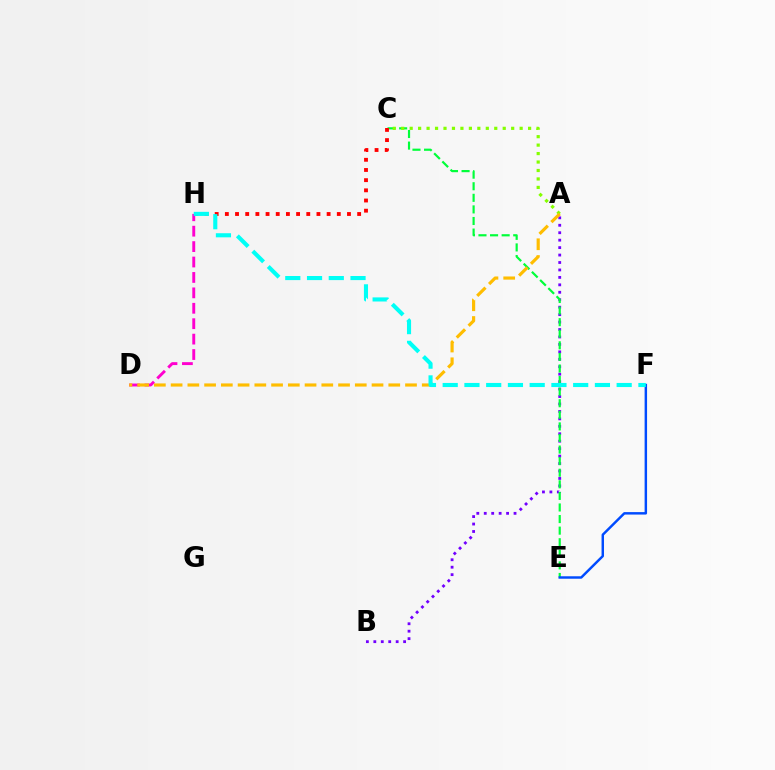{('D', 'H'): [{'color': '#ff00cf', 'line_style': 'dashed', 'thickness': 2.09}], ('A', 'B'): [{'color': '#7200ff', 'line_style': 'dotted', 'thickness': 2.02}], ('C', 'E'): [{'color': '#00ff39', 'line_style': 'dashed', 'thickness': 1.57}], ('A', 'C'): [{'color': '#84ff00', 'line_style': 'dotted', 'thickness': 2.3}], ('E', 'F'): [{'color': '#004bff', 'line_style': 'solid', 'thickness': 1.77}], ('A', 'D'): [{'color': '#ffbd00', 'line_style': 'dashed', 'thickness': 2.27}], ('C', 'H'): [{'color': '#ff0000', 'line_style': 'dotted', 'thickness': 2.76}], ('F', 'H'): [{'color': '#00fff6', 'line_style': 'dashed', 'thickness': 2.95}]}